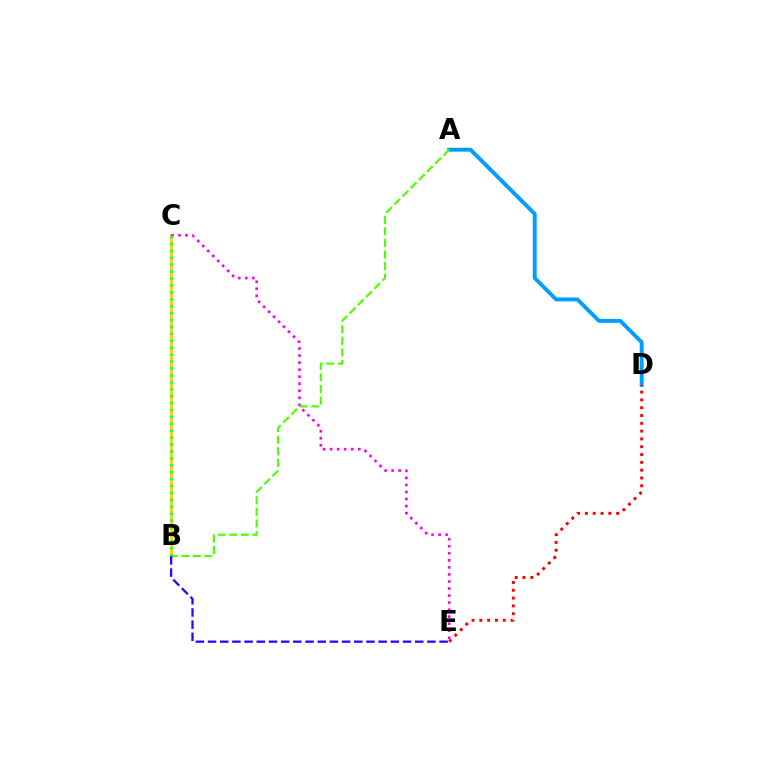{('A', 'D'): [{'color': '#009eff', 'line_style': 'solid', 'thickness': 2.82}], ('B', 'C'): [{'color': '#ffd500', 'line_style': 'solid', 'thickness': 2.26}, {'color': '#00ff86', 'line_style': 'dotted', 'thickness': 1.88}], ('C', 'E'): [{'color': '#ff00ed', 'line_style': 'dotted', 'thickness': 1.91}], ('D', 'E'): [{'color': '#ff0000', 'line_style': 'dotted', 'thickness': 2.12}], ('A', 'B'): [{'color': '#4fff00', 'line_style': 'dashed', 'thickness': 1.57}], ('B', 'E'): [{'color': '#3700ff', 'line_style': 'dashed', 'thickness': 1.66}]}